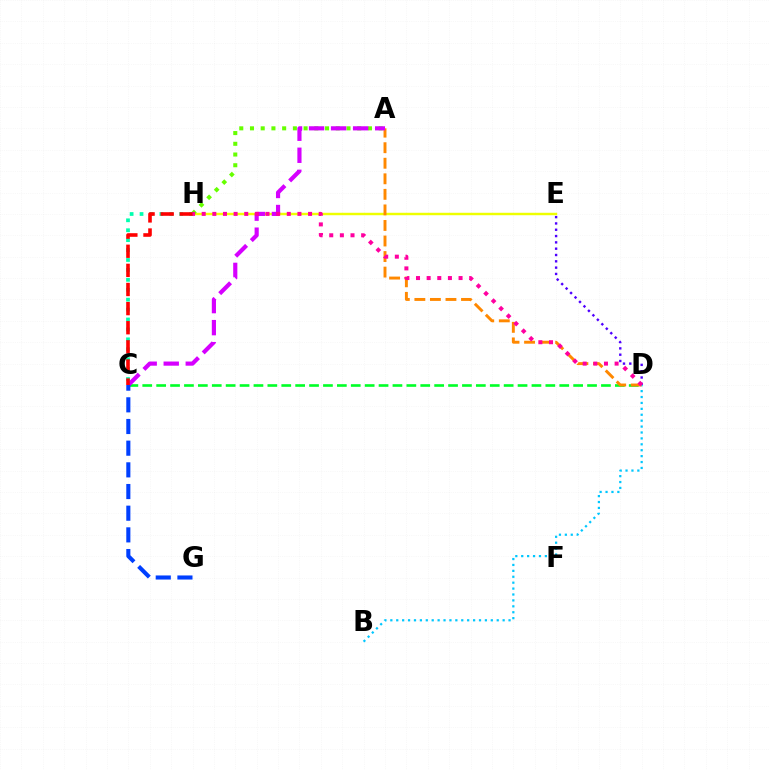{('E', 'H'): [{'color': '#eeff00', 'line_style': 'solid', 'thickness': 1.76}], ('B', 'D'): [{'color': '#00c7ff', 'line_style': 'dotted', 'thickness': 1.61}], ('A', 'H'): [{'color': '#66ff00', 'line_style': 'dotted', 'thickness': 2.91}], ('C', 'H'): [{'color': '#00ffaf', 'line_style': 'dotted', 'thickness': 2.69}, {'color': '#ff0000', 'line_style': 'dashed', 'thickness': 2.6}], ('C', 'D'): [{'color': '#00ff27', 'line_style': 'dashed', 'thickness': 1.89}], ('A', 'D'): [{'color': '#ff8800', 'line_style': 'dashed', 'thickness': 2.11}], ('A', 'C'): [{'color': '#d600ff', 'line_style': 'dashed', 'thickness': 2.99}], ('C', 'G'): [{'color': '#003fff', 'line_style': 'dashed', 'thickness': 2.94}], ('D', 'E'): [{'color': '#4f00ff', 'line_style': 'dotted', 'thickness': 1.72}], ('D', 'H'): [{'color': '#ff00a0', 'line_style': 'dotted', 'thickness': 2.89}]}